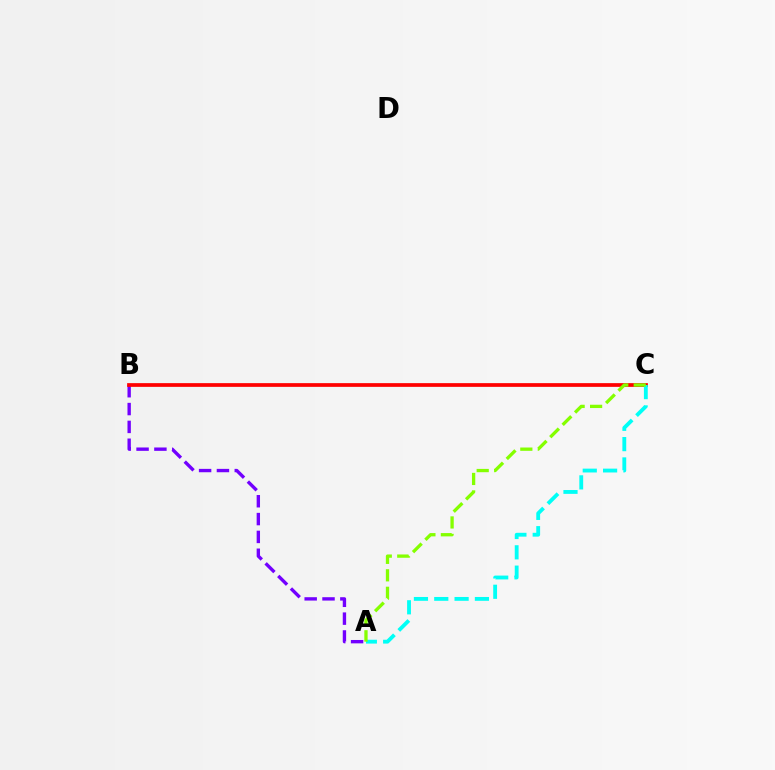{('A', 'B'): [{'color': '#7200ff', 'line_style': 'dashed', 'thickness': 2.42}], ('B', 'C'): [{'color': '#ff0000', 'line_style': 'solid', 'thickness': 2.68}], ('A', 'C'): [{'color': '#00fff6', 'line_style': 'dashed', 'thickness': 2.76}, {'color': '#84ff00', 'line_style': 'dashed', 'thickness': 2.37}]}